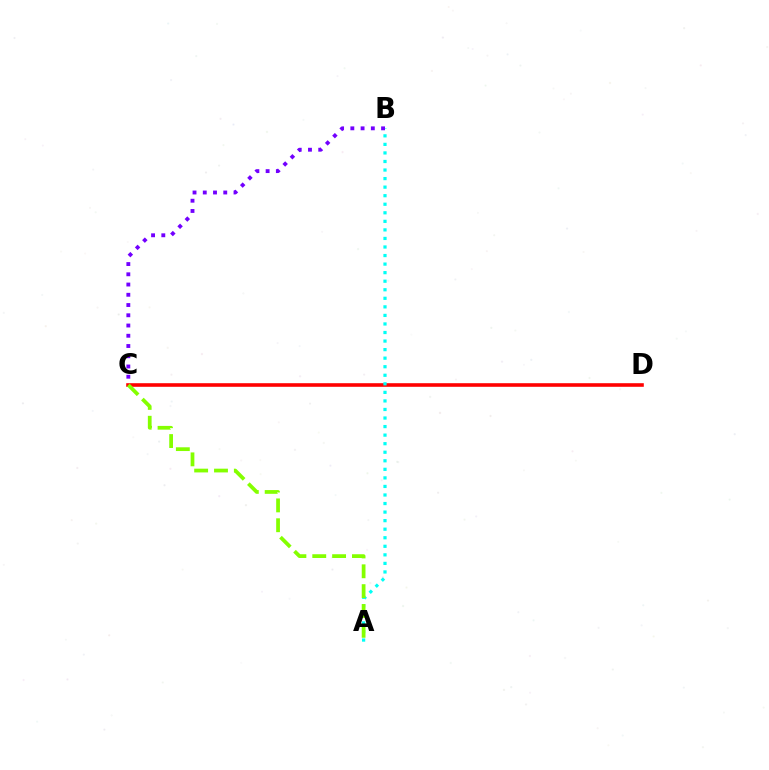{('C', 'D'): [{'color': '#ff0000', 'line_style': 'solid', 'thickness': 2.59}], ('A', 'B'): [{'color': '#00fff6', 'line_style': 'dotted', 'thickness': 2.32}], ('A', 'C'): [{'color': '#84ff00', 'line_style': 'dashed', 'thickness': 2.7}], ('B', 'C'): [{'color': '#7200ff', 'line_style': 'dotted', 'thickness': 2.78}]}